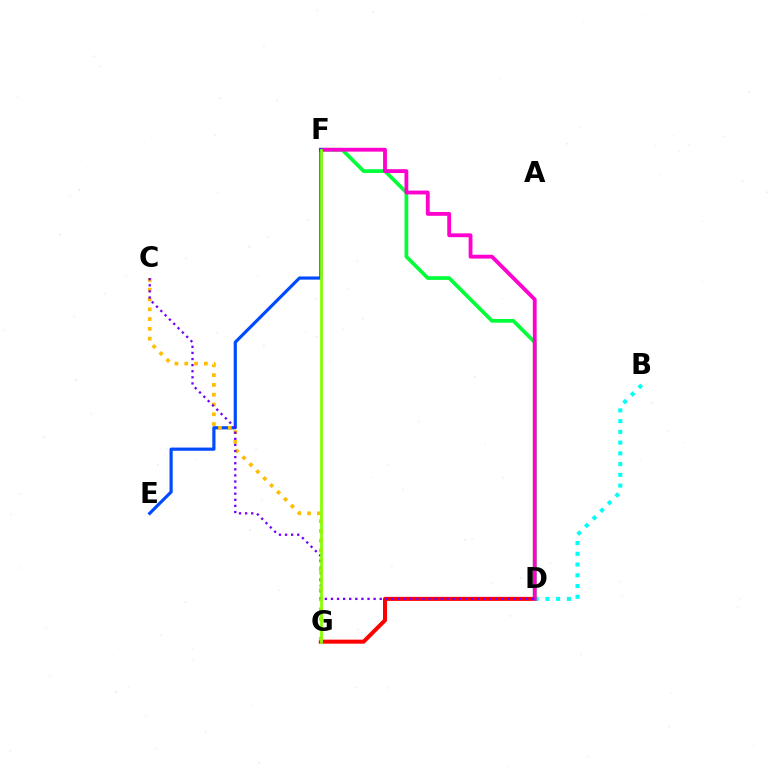{('D', 'G'): [{'color': '#ff0000', 'line_style': 'solid', 'thickness': 2.89}], ('B', 'D'): [{'color': '#00fff6', 'line_style': 'dotted', 'thickness': 2.92}], ('D', 'F'): [{'color': '#00ff39', 'line_style': 'solid', 'thickness': 2.66}, {'color': '#ff00cf', 'line_style': 'solid', 'thickness': 2.75}], ('E', 'F'): [{'color': '#004bff', 'line_style': 'solid', 'thickness': 2.28}], ('C', 'G'): [{'color': '#ffbd00', 'line_style': 'dotted', 'thickness': 2.66}], ('C', 'D'): [{'color': '#7200ff', 'line_style': 'dotted', 'thickness': 1.66}], ('F', 'G'): [{'color': '#84ff00', 'line_style': 'solid', 'thickness': 1.98}]}